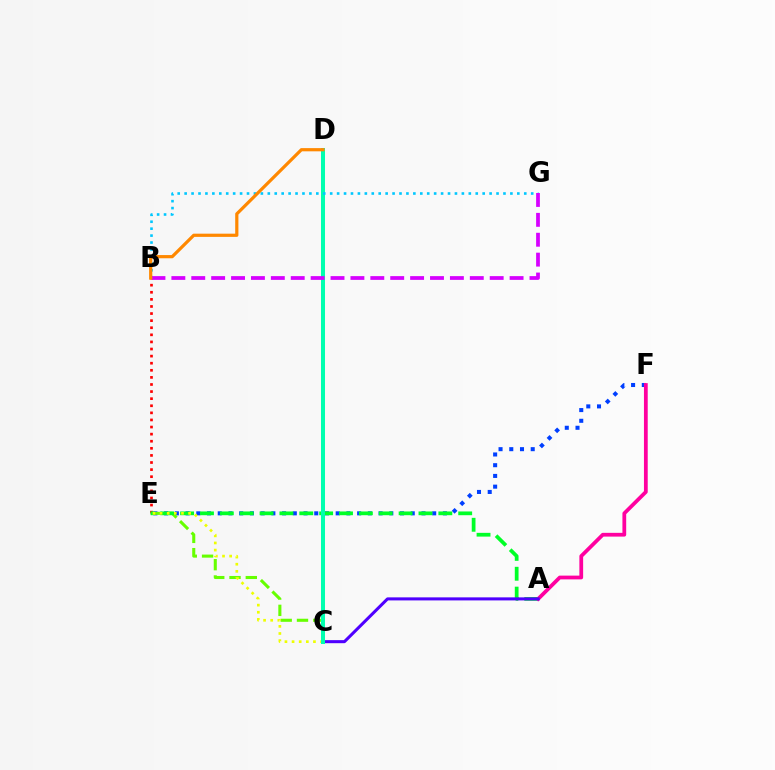{('E', 'F'): [{'color': '#003fff', 'line_style': 'dotted', 'thickness': 2.91}], ('B', 'E'): [{'color': '#ff0000', 'line_style': 'dotted', 'thickness': 1.93}], ('C', 'E'): [{'color': '#66ff00', 'line_style': 'dashed', 'thickness': 2.21}, {'color': '#eeff00', 'line_style': 'dotted', 'thickness': 1.94}], ('A', 'E'): [{'color': '#00ff27', 'line_style': 'dashed', 'thickness': 2.7}], ('A', 'F'): [{'color': '#ff00a0', 'line_style': 'solid', 'thickness': 2.71}], ('A', 'C'): [{'color': '#4f00ff', 'line_style': 'solid', 'thickness': 2.2}], ('C', 'D'): [{'color': '#00ffaf', 'line_style': 'solid', 'thickness': 2.89}], ('B', 'G'): [{'color': '#00c7ff', 'line_style': 'dotted', 'thickness': 1.88}, {'color': '#d600ff', 'line_style': 'dashed', 'thickness': 2.7}], ('B', 'D'): [{'color': '#ff8800', 'line_style': 'solid', 'thickness': 2.31}]}